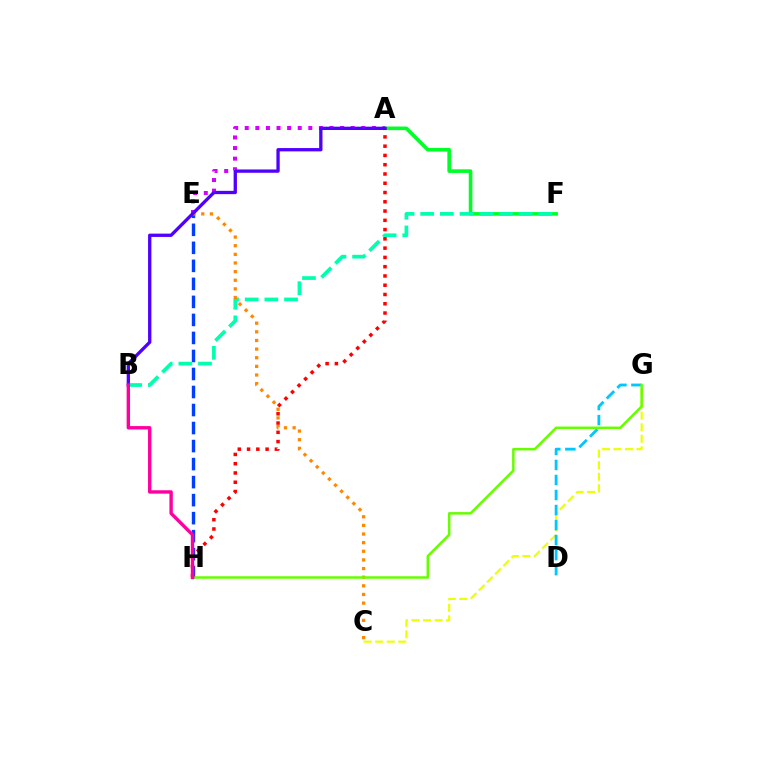{('C', 'G'): [{'color': '#eeff00', 'line_style': 'dashed', 'thickness': 1.57}], ('A', 'E'): [{'color': '#d600ff', 'line_style': 'dotted', 'thickness': 2.88}], ('E', 'H'): [{'color': '#003fff', 'line_style': 'dashed', 'thickness': 2.45}], ('D', 'G'): [{'color': '#00c7ff', 'line_style': 'dashed', 'thickness': 2.04}], ('A', 'F'): [{'color': '#00ff27', 'line_style': 'solid', 'thickness': 2.59}], ('B', 'F'): [{'color': '#00ffaf', 'line_style': 'dashed', 'thickness': 2.67}], ('C', 'E'): [{'color': '#ff8800', 'line_style': 'dotted', 'thickness': 2.35}], ('G', 'H'): [{'color': '#66ff00', 'line_style': 'solid', 'thickness': 1.8}], ('A', 'H'): [{'color': '#ff0000', 'line_style': 'dotted', 'thickness': 2.52}], ('A', 'B'): [{'color': '#4f00ff', 'line_style': 'solid', 'thickness': 2.38}], ('B', 'H'): [{'color': '#ff00a0', 'line_style': 'solid', 'thickness': 2.44}]}